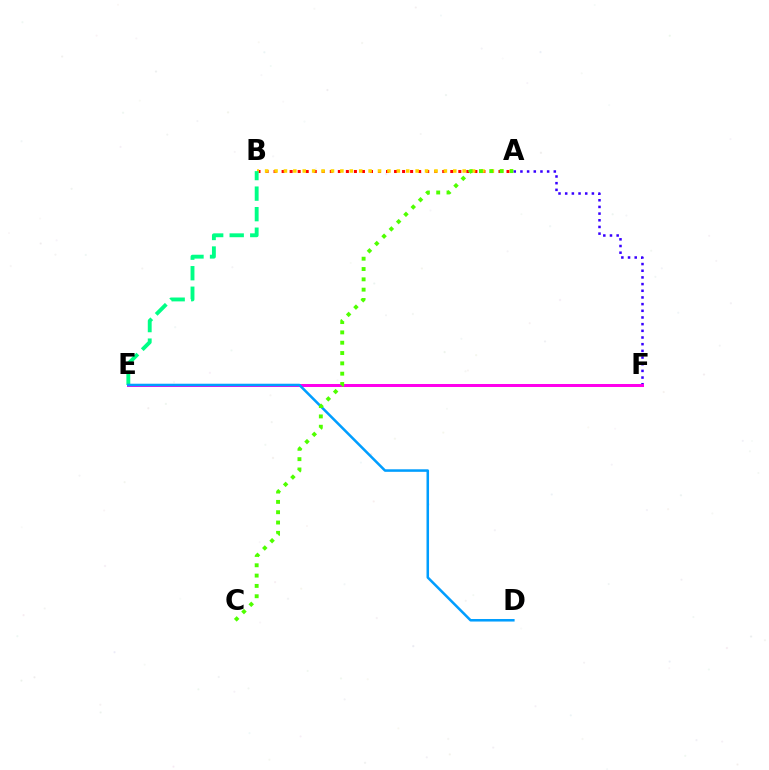{('A', 'B'): [{'color': '#ff0000', 'line_style': 'dotted', 'thickness': 2.18}, {'color': '#ffd500', 'line_style': 'dotted', 'thickness': 2.56}], ('A', 'F'): [{'color': '#3700ff', 'line_style': 'dotted', 'thickness': 1.81}], ('B', 'E'): [{'color': '#00ff86', 'line_style': 'dashed', 'thickness': 2.79}], ('E', 'F'): [{'color': '#ff00ed', 'line_style': 'solid', 'thickness': 2.17}], ('D', 'E'): [{'color': '#009eff', 'line_style': 'solid', 'thickness': 1.82}], ('A', 'C'): [{'color': '#4fff00', 'line_style': 'dotted', 'thickness': 2.8}]}